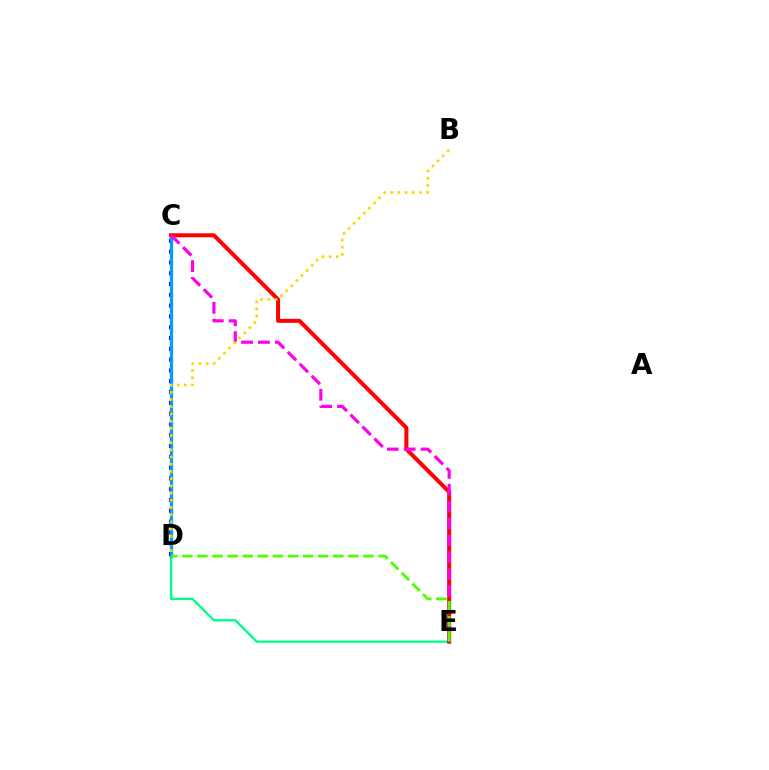{('D', 'E'): [{'color': '#00ff86', 'line_style': 'solid', 'thickness': 1.67}, {'color': '#4fff00', 'line_style': 'dashed', 'thickness': 2.05}], ('C', 'D'): [{'color': '#3700ff', 'line_style': 'dotted', 'thickness': 2.93}, {'color': '#009eff', 'line_style': 'solid', 'thickness': 2.32}], ('C', 'E'): [{'color': '#ff0000', 'line_style': 'solid', 'thickness': 2.89}, {'color': '#ff00ed', 'line_style': 'dashed', 'thickness': 2.29}], ('B', 'D'): [{'color': '#ffd500', 'line_style': 'dotted', 'thickness': 1.95}]}